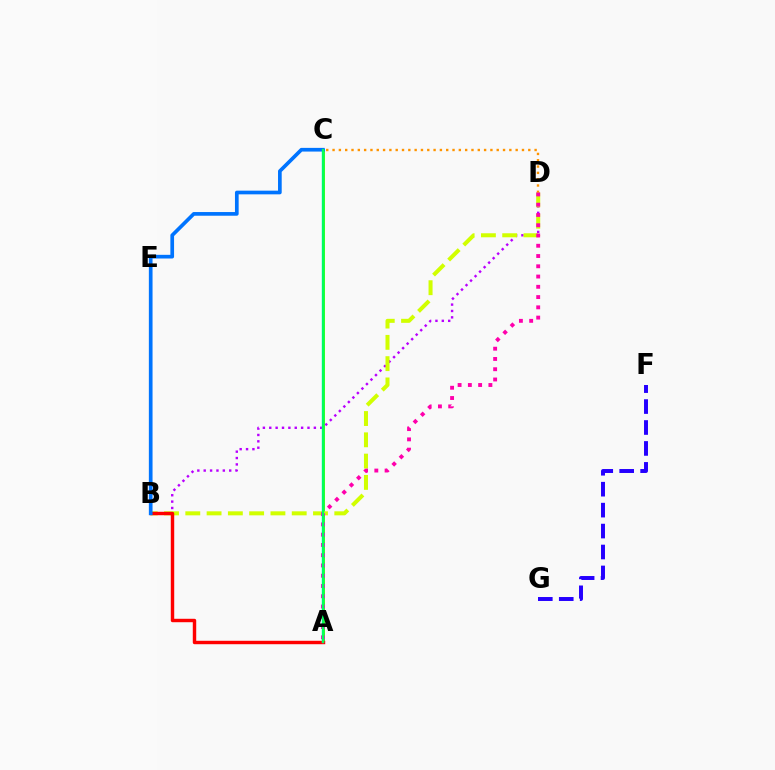{('A', 'C'): [{'color': '#3dff00', 'line_style': 'solid', 'thickness': 2.15}, {'color': '#00fff6', 'line_style': 'solid', 'thickness': 1.66}, {'color': '#00ff5c', 'line_style': 'solid', 'thickness': 1.54}], ('B', 'D'): [{'color': '#b900ff', 'line_style': 'dotted', 'thickness': 1.73}, {'color': '#d1ff00', 'line_style': 'dashed', 'thickness': 2.89}], ('C', 'D'): [{'color': '#ff9400', 'line_style': 'dotted', 'thickness': 1.72}], ('F', 'G'): [{'color': '#2500ff', 'line_style': 'dashed', 'thickness': 2.84}], ('A', 'D'): [{'color': '#ff00ac', 'line_style': 'dotted', 'thickness': 2.79}], ('A', 'B'): [{'color': '#ff0000', 'line_style': 'solid', 'thickness': 2.47}], ('B', 'C'): [{'color': '#0074ff', 'line_style': 'solid', 'thickness': 2.65}]}